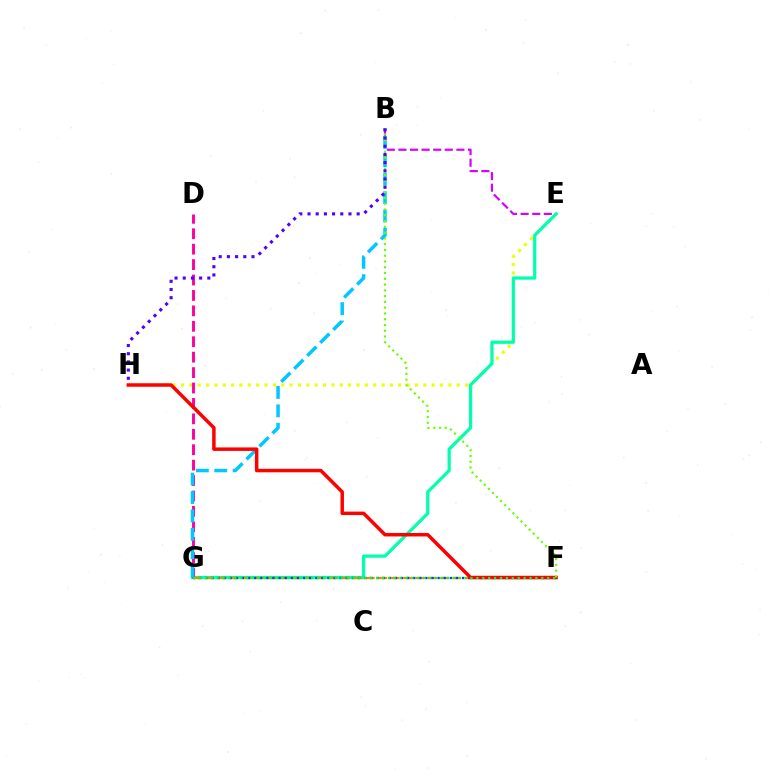{('B', 'E'): [{'color': '#d600ff', 'line_style': 'dashed', 'thickness': 1.57}], ('E', 'H'): [{'color': '#eeff00', 'line_style': 'dotted', 'thickness': 2.27}], ('E', 'G'): [{'color': '#00ffaf', 'line_style': 'solid', 'thickness': 2.33}], ('F', 'G'): [{'color': '#ff8800', 'line_style': 'dashed', 'thickness': 1.68}, {'color': '#003fff', 'line_style': 'dotted', 'thickness': 1.66}, {'color': '#00ff27', 'line_style': 'dotted', 'thickness': 1.6}], ('D', 'G'): [{'color': '#ff00a0', 'line_style': 'dashed', 'thickness': 2.1}], ('B', 'G'): [{'color': '#00c7ff', 'line_style': 'dashed', 'thickness': 2.5}], ('F', 'H'): [{'color': '#ff0000', 'line_style': 'solid', 'thickness': 2.51}], ('B', 'F'): [{'color': '#66ff00', 'line_style': 'dotted', 'thickness': 1.57}], ('B', 'H'): [{'color': '#4f00ff', 'line_style': 'dotted', 'thickness': 2.23}]}